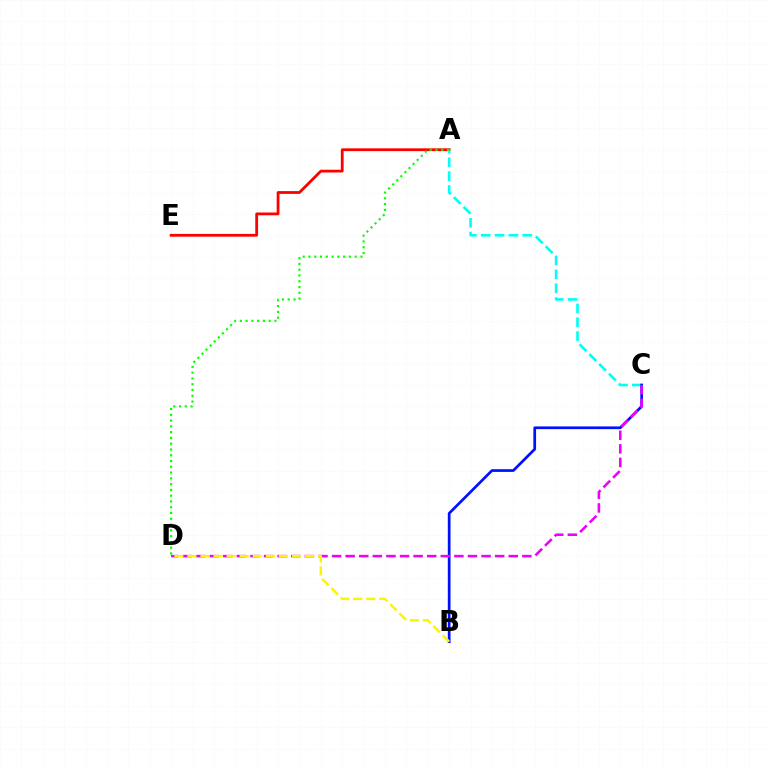{('A', 'E'): [{'color': '#ff0000', 'line_style': 'solid', 'thickness': 2.01}], ('A', 'C'): [{'color': '#00fff6', 'line_style': 'dashed', 'thickness': 1.88}], ('A', 'D'): [{'color': '#08ff00', 'line_style': 'dotted', 'thickness': 1.57}], ('B', 'C'): [{'color': '#0010ff', 'line_style': 'solid', 'thickness': 1.95}], ('C', 'D'): [{'color': '#ee00ff', 'line_style': 'dashed', 'thickness': 1.85}], ('B', 'D'): [{'color': '#fcf500', 'line_style': 'dashed', 'thickness': 1.78}]}